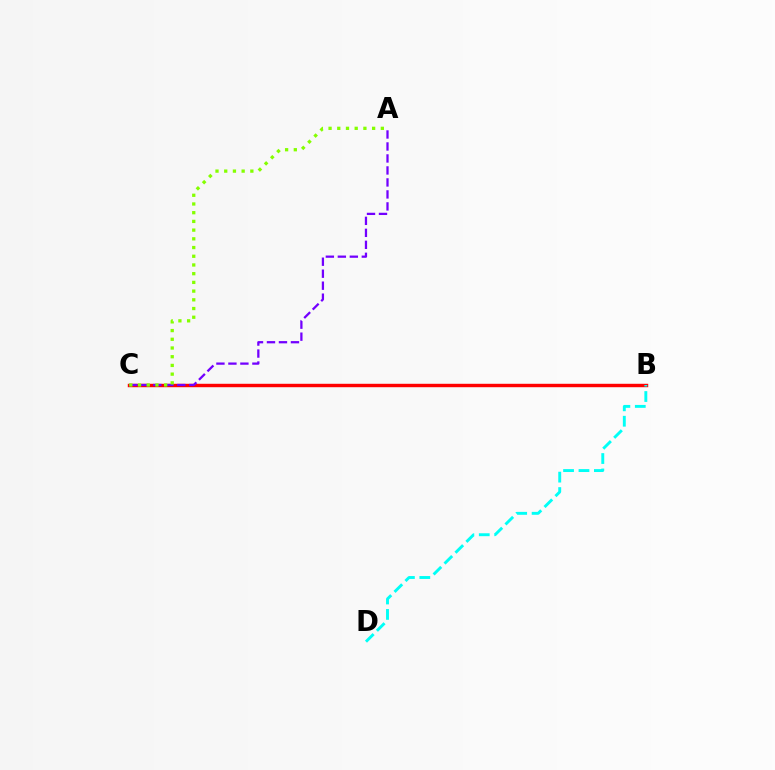{('B', 'C'): [{'color': '#ff0000', 'line_style': 'solid', 'thickness': 2.46}], ('A', 'C'): [{'color': '#7200ff', 'line_style': 'dashed', 'thickness': 1.63}, {'color': '#84ff00', 'line_style': 'dotted', 'thickness': 2.37}], ('B', 'D'): [{'color': '#00fff6', 'line_style': 'dashed', 'thickness': 2.09}]}